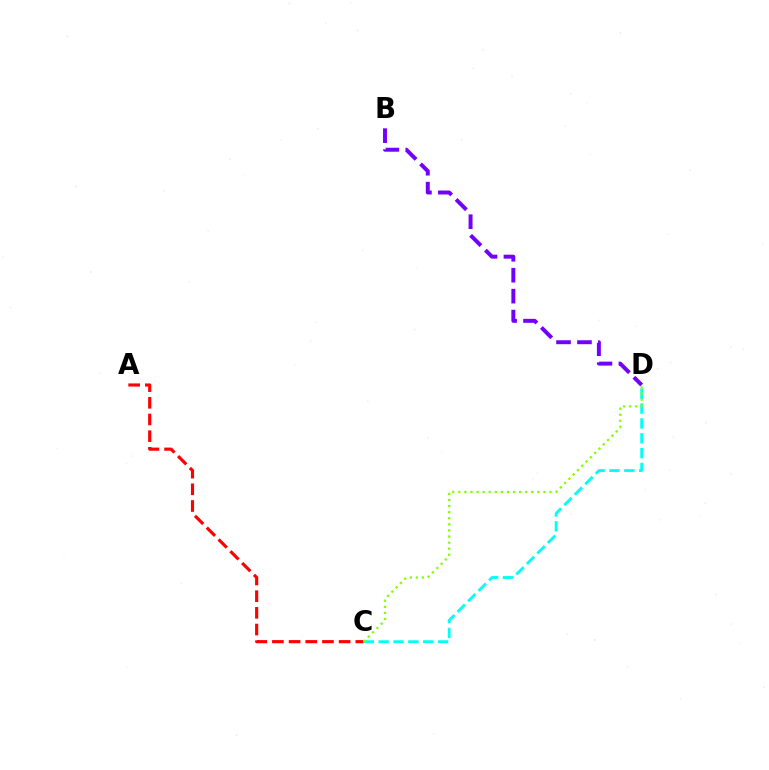{('A', 'C'): [{'color': '#ff0000', 'line_style': 'dashed', 'thickness': 2.27}], ('B', 'D'): [{'color': '#7200ff', 'line_style': 'dashed', 'thickness': 2.84}], ('C', 'D'): [{'color': '#00fff6', 'line_style': 'dashed', 'thickness': 2.02}, {'color': '#84ff00', 'line_style': 'dotted', 'thickness': 1.65}]}